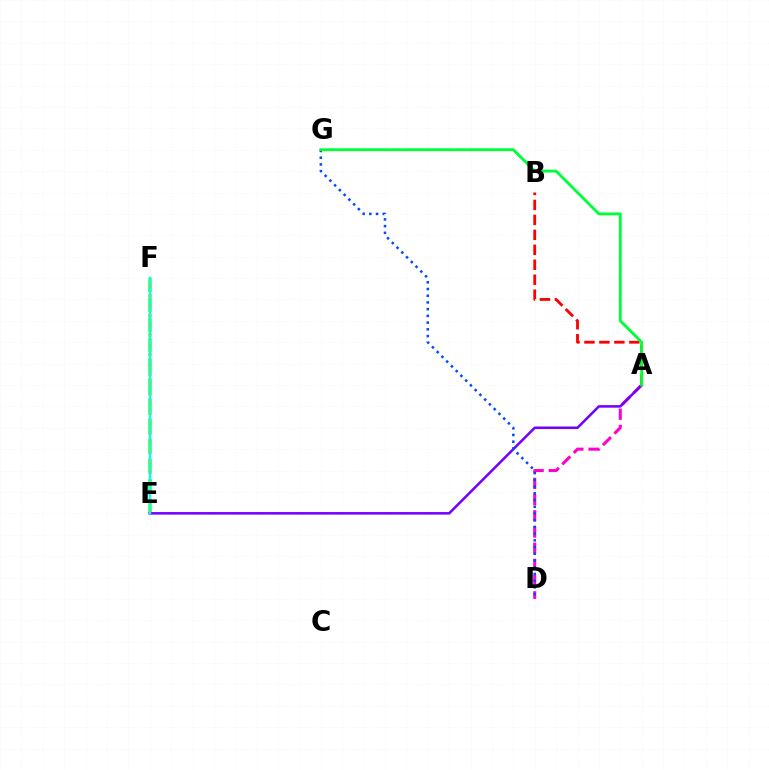{('E', 'F'): [{'color': '#84ff00', 'line_style': 'dashed', 'thickness': 2.73}, {'color': '#ffbd00', 'line_style': 'dotted', 'thickness': 2.66}, {'color': '#00fff6', 'line_style': 'solid', 'thickness': 1.75}], ('A', 'B'): [{'color': '#ff0000', 'line_style': 'dashed', 'thickness': 2.03}], ('A', 'D'): [{'color': '#ff00cf', 'line_style': 'dashed', 'thickness': 2.2}], ('A', 'E'): [{'color': '#7200ff', 'line_style': 'solid', 'thickness': 1.82}], ('D', 'G'): [{'color': '#004bff', 'line_style': 'dotted', 'thickness': 1.83}], ('A', 'G'): [{'color': '#00ff39', 'line_style': 'solid', 'thickness': 2.07}]}